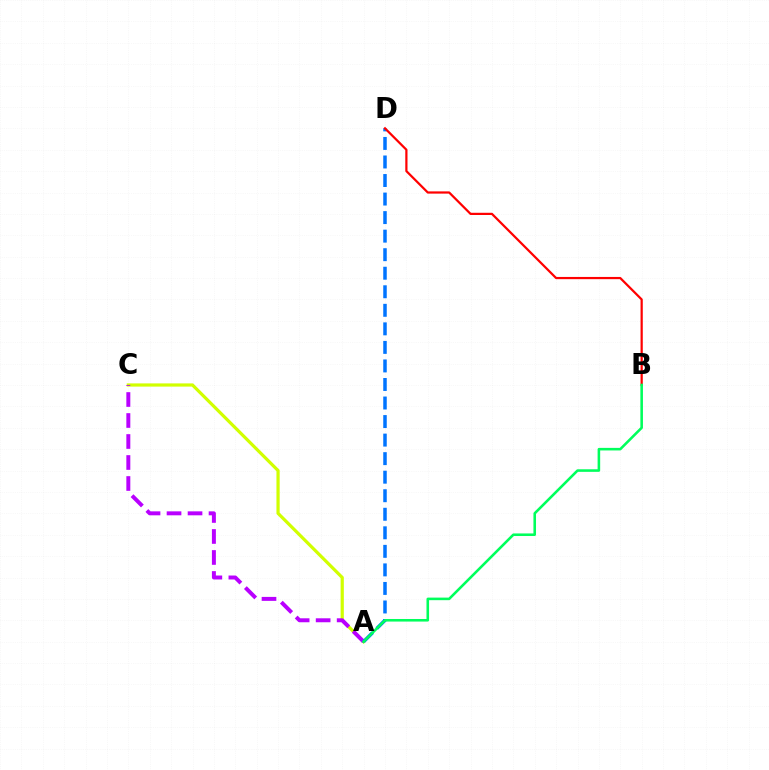{('A', 'C'): [{'color': '#d1ff00', 'line_style': 'solid', 'thickness': 2.31}, {'color': '#b900ff', 'line_style': 'dashed', 'thickness': 2.85}], ('A', 'D'): [{'color': '#0074ff', 'line_style': 'dashed', 'thickness': 2.52}], ('B', 'D'): [{'color': '#ff0000', 'line_style': 'solid', 'thickness': 1.6}], ('A', 'B'): [{'color': '#00ff5c', 'line_style': 'solid', 'thickness': 1.85}]}